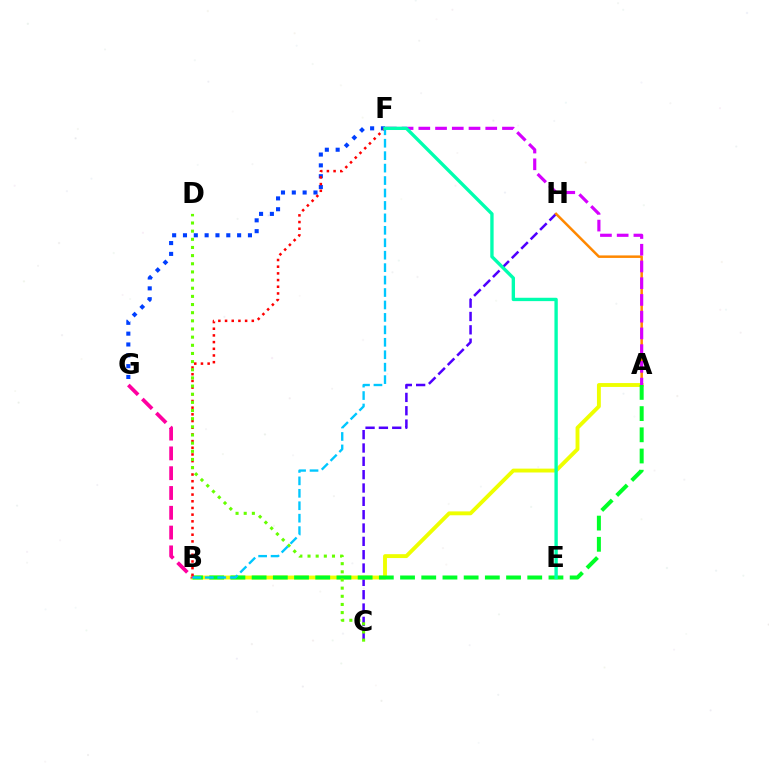{('C', 'H'): [{'color': '#4f00ff', 'line_style': 'dashed', 'thickness': 1.81}], ('A', 'B'): [{'color': '#eeff00', 'line_style': 'solid', 'thickness': 2.79}, {'color': '#00ff27', 'line_style': 'dashed', 'thickness': 2.88}], ('F', 'G'): [{'color': '#003fff', 'line_style': 'dotted', 'thickness': 2.94}], ('A', 'H'): [{'color': '#ff8800', 'line_style': 'solid', 'thickness': 1.81}], ('A', 'F'): [{'color': '#d600ff', 'line_style': 'dashed', 'thickness': 2.27}], ('B', 'F'): [{'color': '#ff0000', 'line_style': 'dotted', 'thickness': 1.82}, {'color': '#00c7ff', 'line_style': 'dashed', 'thickness': 1.69}], ('C', 'D'): [{'color': '#66ff00', 'line_style': 'dotted', 'thickness': 2.22}], ('B', 'G'): [{'color': '#ff00a0', 'line_style': 'dashed', 'thickness': 2.69}], ('E', 'F'): [{'color': '#00ffaf', 'line_style': 'solid', 'thickness': 2.41}]}